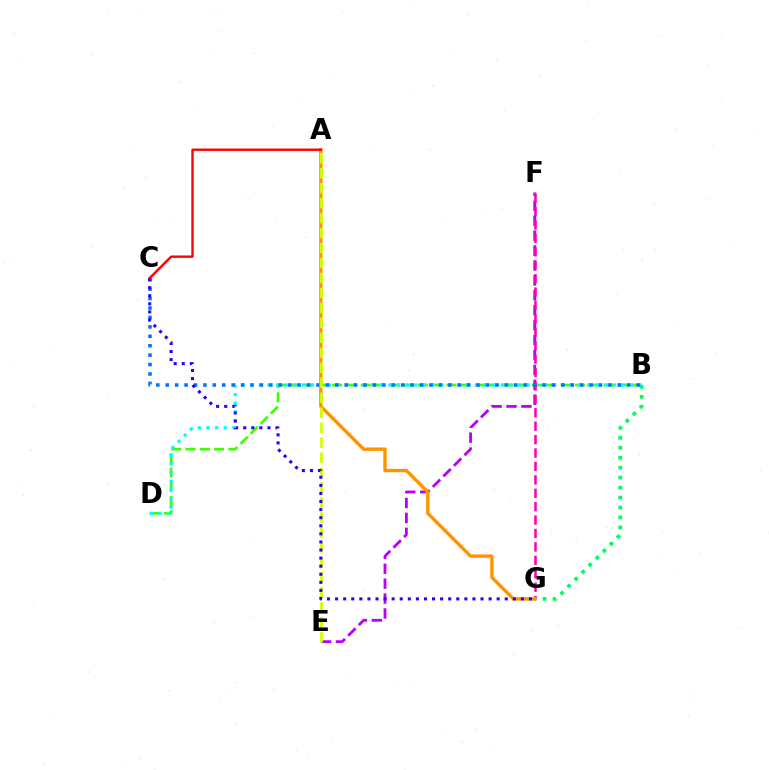{('B', 'D'): [{'color': '#3dff00', 'line_style': 'dashed', 'thickness': 1.94}, {'color': '#00fff6', 'line_style': 'dotted', 'thickness': 2.35}], ('E', 'F'): [{'color': '#b900ff', 'line_style': 'dashed', 'thickness': 2.03}], ('F', 'G'): [{'color': '#ff00ac', 'line_style': 'dashed', 'thickness': 1.82}], ('B', 'G'): [{'color': '#00ff5c', 'line_style': 'dotted', 'thickness': 2.71}], ('B', 'C'): [{'color': '#0074ff', 'line_style': 'dotted', 'thickness': 2.56}], ('A', 'G'): [{'color': '#ff9400', 'line_style': 'solid', 'thickness': 2.44}], ('A', 'E'): [{'color': '#d1ff00', 'line_style': 'dashed', 'thickness': 2.03}], ('C', 'G'): [{'color': '#2500ff', 'line_style': 'dotted', 'thickness': 2.2}], ('A', 'C'): [{'color': '#ff0000', 'line_style': 'solid', 'thickness': 1.71}]}